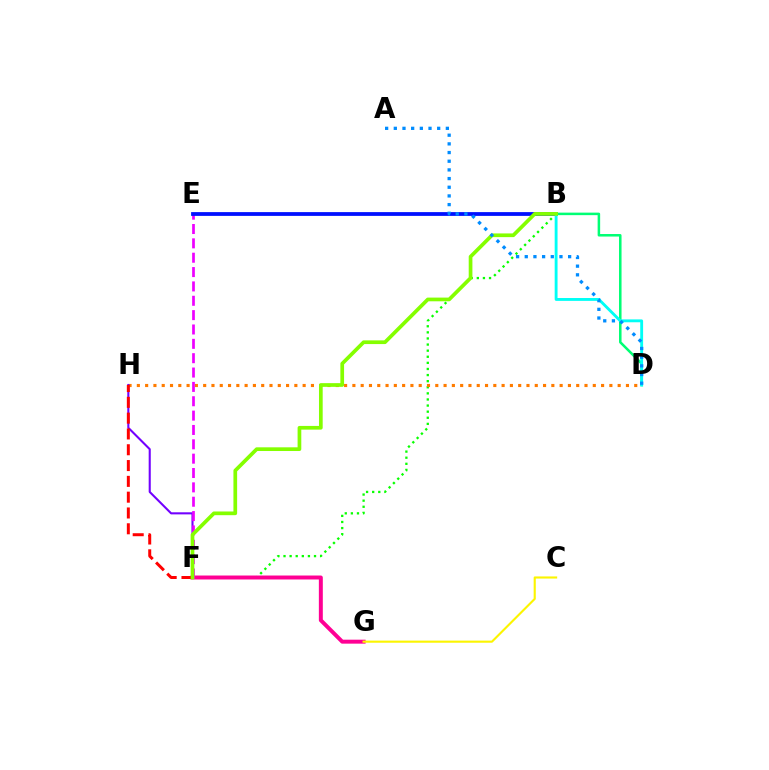{('B', 'F'): [{'color': '#08ff00', 'line_style': 'dotted', 'thickness': 1.66}, {'color': '#84ff00', 'line_style': 'solid', 'thickness': 2.66}], ('D', 'H'): [{'color': '#ff7c00', 'line_style': 'dotted', 'thickness': 2.25}], ('F', 'G'): [{'color': '#ff0094', 'line_style': 'solid', 'thickness': 2.85}], ('F', 'H'): [{'color': '#7200ff', 'line_style': 'solid', 'thickness': 1.5}, {'color': '#ff0000', 'line_style': 'dashed', 'thickness': 2.15}], ('C', 'G'): [{'color': '#fcf500', 'line_style': 'solid', 'thickness': 1.53}], ('B', 'D'): [{'color': '#00ff74', 'line_style': 'solid', 'thickness': 1.82}, {'color': '#00fff6', 'line_style': 'solid', 'thickness': 2.06}], ('E', 'F'): [{'color': '#ee00ff', 'line_style': 'dashed', 'thickness': 1.95}], ('B', 'E'): [{'color': '#0010ff', 'line_style': 'solid', 'thickness': 2.72}], ('A', 'D'): [{'color': '#008cff', 'line_style': 'dotted', 'thickness': 2.36}]}